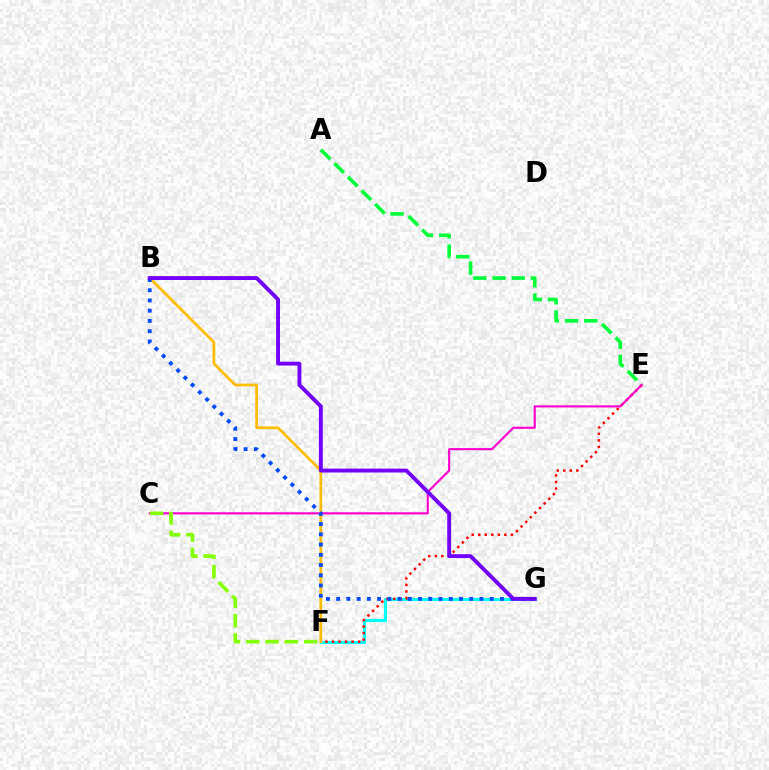{('F', 'G'): [{'color': '#00fff6', 'line_style': 'solid', 'thickness': 2.24}], ('E', 'F'): [{'color': '#ff0000', 'line_style': 'dotted', 'thickness': 1.78}], ('A', 'E'): [{'color': '#00ff39', 'line_style': 'dashed', 'thickness': 2.61}], ('B', 'F'): [{'color': '#ffbd00', 'line_style': 'solid', 'thickness': 1.98}], ('C', 'E'): [{'color': '#ff00cf', 'line_style': 'solid', 'thickness': 1.54}], ('B', 'G'): [{'color': '#004bff', 'line_style': 'dotted', 'thickness': 2.78}, {'color': '#7200ff', 'line_style': 'solid', 'thickness': 2.8}], ('C', 'F'): [{'color': '#84ff00', 'line_style': 'dashed', 'thickness': 2.62}]}